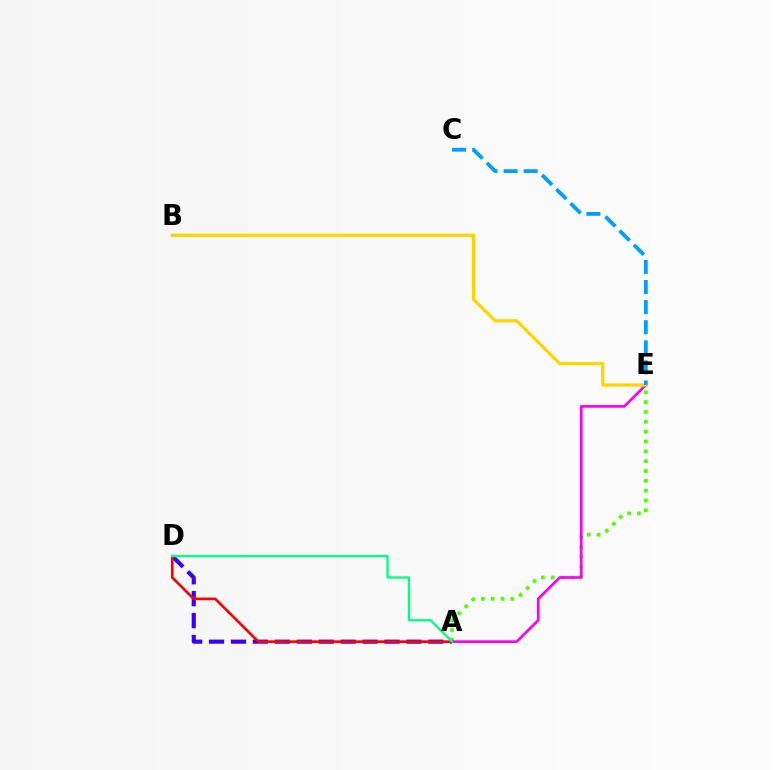{('A', 'D'): [{'color': '#3700ff', 'line_style': 'dashed', 'thickness': 2.98}, {'color': '#ff0000', 'line_style': 'solid', 'thickness': 1.92}, {'color': '#00ff86', 'line_style': 'solid', 'thickness': 1.67}], ('A', 'E'): [{'color': '#4fff00', 'line_style': 'dotted', 'thickness': 2.67}, {'color': '#ff00ed', 'line_style': 'solid', 'thickness': 1.94}], ('B', 'E'): [{'color': '#ffd500', 'line_style': 'solid', 'thickness': 2.35}], ('C', 'E'): [{'color': '#009eff', 'line_style': 'dashed', 'thickness': 2.73}]}